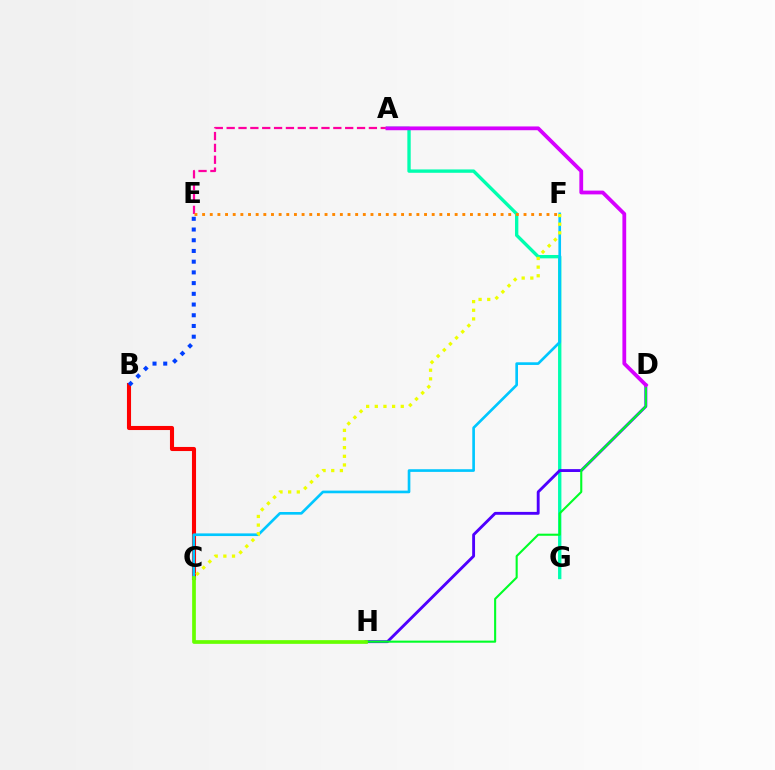{('A', 'E'): [{'color': '#ff00a0', 'line_style': 'dashed', 'thickness': 1.61}], ('B', 'C'): [{'color': '#ff0000', 'line_style': 'solid', 'thickness': 2.94}], ('A', 'G'): [{'color': '#00ffaf', 'line_style': 'solid', 'thickness': 2.41}], ('D', 'H'): [{'color': '#4f00ff', 'line_style': 'solid', 'thickness': 2.07}, {'color': '#00ff27', 'line_style': 'solid', 'thickness': 1.51}], ('B', 'E'): [{'color': '#003fff', 'line_style': 'dotted', 'thickness': 2.91}], ('C', 'F'): [{'color': '#00c7ff', 'line_style': 'solid', 'thickness': 1.92}, {'color': '#eeff00', 'line_style': 'dotted', 'thickness': 2.35}], ('E', 'F'): [{'color': '#ff8800', 'line_style': 'dotted', 'thickness': 2.08}], ('A', 'D'): [{'color': '#d600ff', 'line_style': 'solid', 'thickness': 2.72}], ('C', 'H'): [{'color': '#66ff00', 'line_style': 'solid', 'thickness': 2.67}]}